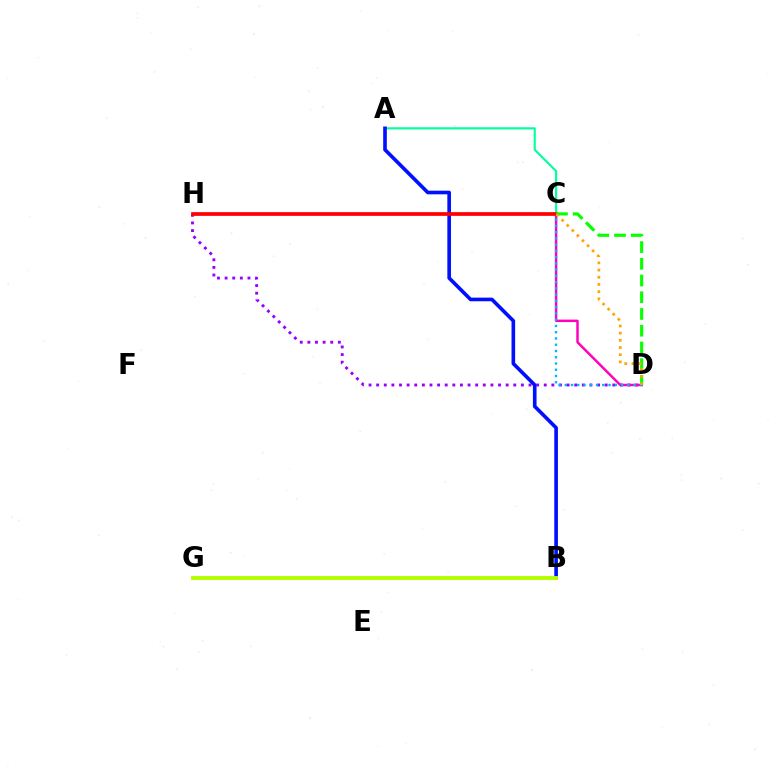{('D', 'H'): [{'color': '#9b00ff', 'line_style': 'dotted', 'thickness': 2.07}], ('A', 'C'): [{'color': '#00ff9d', 'line_style': 'solid', 'thickness': 1.53}], ('C', 'D'): [{'color': '#ff00bd', 'line_style': 'solid', 'thickness': 1.77}, {'color': '#00b5ff', 'line_style': 'dotted', 'thickness': 1.7}, {'color': '#08ff00', 'line_style': 'dashed', 'thickness': 2.27}, {'color': '#ffa500', 'line_style': 'dotted', 'thickness': 1.95}], ('A', 'B'): [{'color': '#0010ff', 'line_style': 'solid', 'thickness': 2.62}], ('B', 'G'): [{'color': '#b3ff00', 'line_style': 'solid', 'thickness': 2.79}], ('C', 'H'): [{'color': '#ff0000', 'line_style': 'solid', 'thickness': 2.68}]}